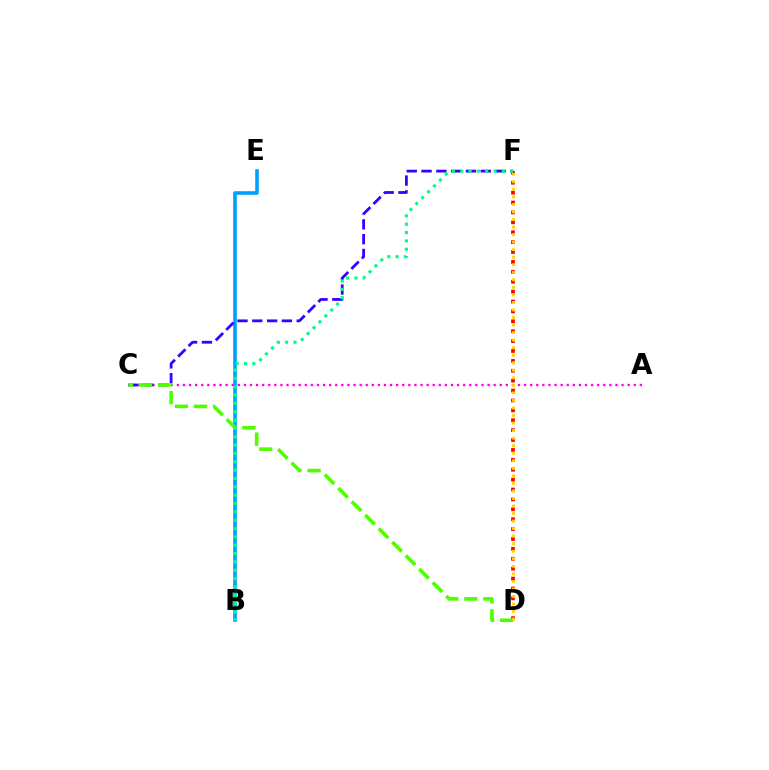{('B', 'E'): [{'color': '#009eff', 'line_style': 'solid', 'thickness': 2.58}], ('D', 'F'): [{'color': '#ff0000', 'line_style': 'dotted', 'thickness': 2.69}, {'color': '#ffd500', 'line_style': 'dotted', 'thickness': 2.05}], ('A', 'C'): [{'color': '#ff00ed', 'line_style': 'dotted', 'thickness': 1.66}], ('C', 'F'): [{'color': '#3700ff', 'line_style': 'dashed', 'thickness': 2.01}], ('C', 'D'): [{'color': '#4fff00', 'line_style': 'dashed', 'thickness': 2.59}], ('B', 'F'): [{'color': '#00ff86', 'line_style': 'dotted', 'thickness': 2.27}]}